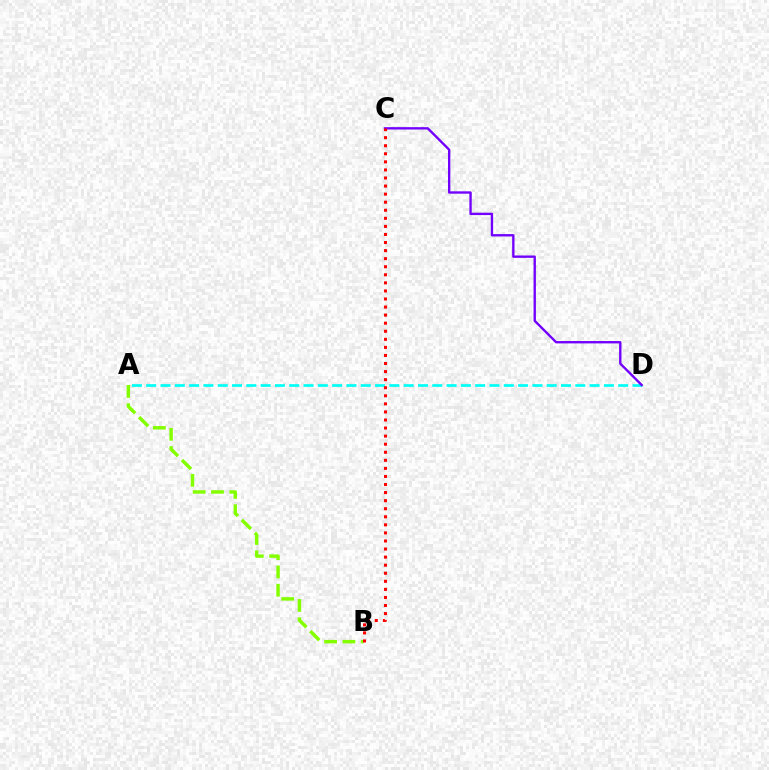{('A', 'B'): [{'color': '#84ff00', 'line_style': 'dashed', 'thickness': 2.49}], ('A', 'D'): [{'color': '#00fff6', 'line_style': 'dashed', 'thickness': 1.94}], ('C', 'D'): [{'color': '#7200ff', 'line_style': 'solid', 'thickness': 1.7}], ('B', 'C'): [{'color': '#ff0000', 'line_style': 'dotted', 'thickness': 2.19}]}